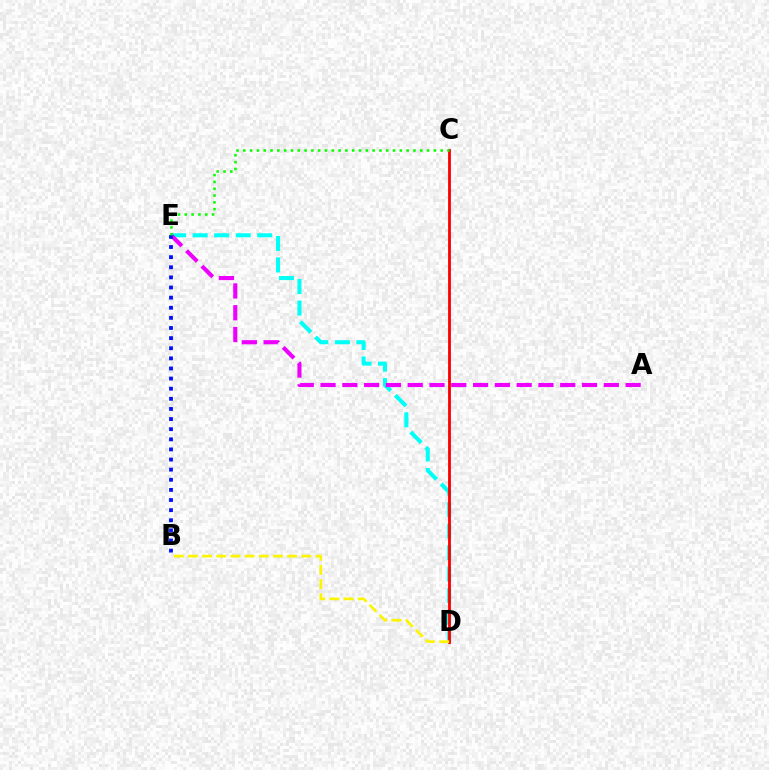{('D', 'E'): [{'color': '#00fff6', 'line_style': 'dashed', 'thickness': 2.92}], ('A', 'E'): [{'color': '#ee00ff', 'line_style': 'dashed', 'thickness': 2.96}], ('C', 'D'): [{'color': '#ff0000', 'line_style': 'solid', 'thickness': 2.02}], ('B', 'E'): [{'color': '#0010ff', 'line_style': 'dotted', 'thickness': 2.75}], ('C', 'E'): [{'color': '#08ff00', 'line_style': 'dotted', 'thickness': 1.85}], ('B', 'D'): [{'color': '#fcf500', 'line_style': 'dashed', 'thickness': 1.93}]}